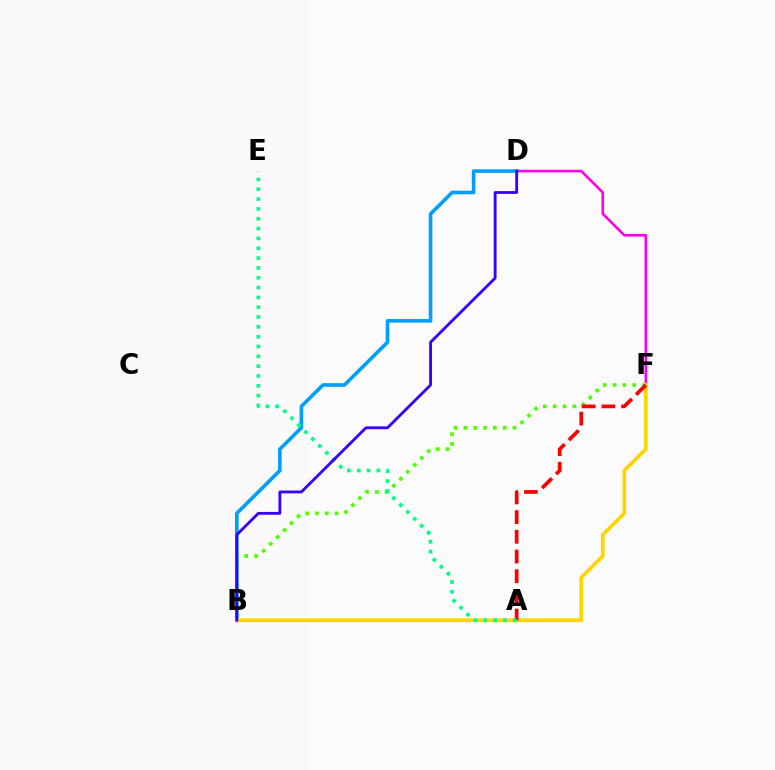{('D', 'F'): [{'color': '#ff00ed', 'line_style': 'solid', 'thickness': 1.89}], ('B', 'F'): [{'color': '#4fff00', 'line_style': 'dotted', 'thickness': 2.67}, {'color': '#ffd500', 'line_style': 'solid', 'thickness': 2.68}], ('B', 'D'): [{'color': '#009eff', 'line_style': 'solid', 'thickness': 2.6}, {'color': '#3700ff', 'line_style': 'solid', 'thickness': 2.04}], ('A', 'F'): [{'color': '#ff0000', 'line_style': 'dashed', 'thickness': 2.68}], ('A', 'E'): [{'color': '#00ff86', 'line_style': 'dotted', 'thickness': 2.67}]}